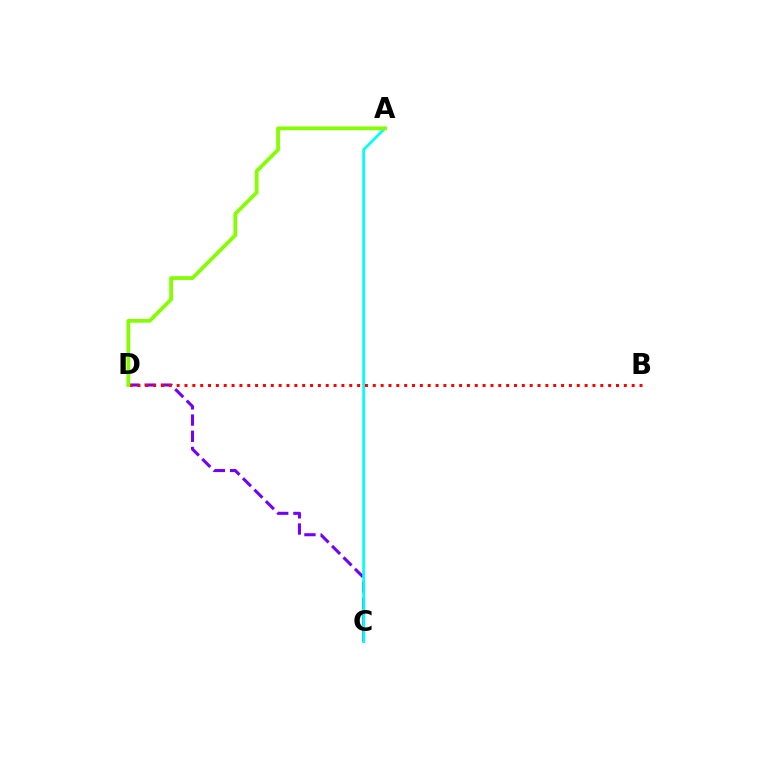{('C', 'D'): [{'color': '#7200ff', 'line_style': 'dashed', 'thickness': 2.2}], ('A', 'C'): [{'color': '#00fff6', 'line_style': 'solid', 'thickness': 1.96}], ('B', 'D'): [{'color': '#ff0000', 'line_style': 'dotted', 'thickness': 2.13}], ('A', 'D'): [{'color': '#84ff00', 'line_style': 'solid', 'thickness': 2.7}]}